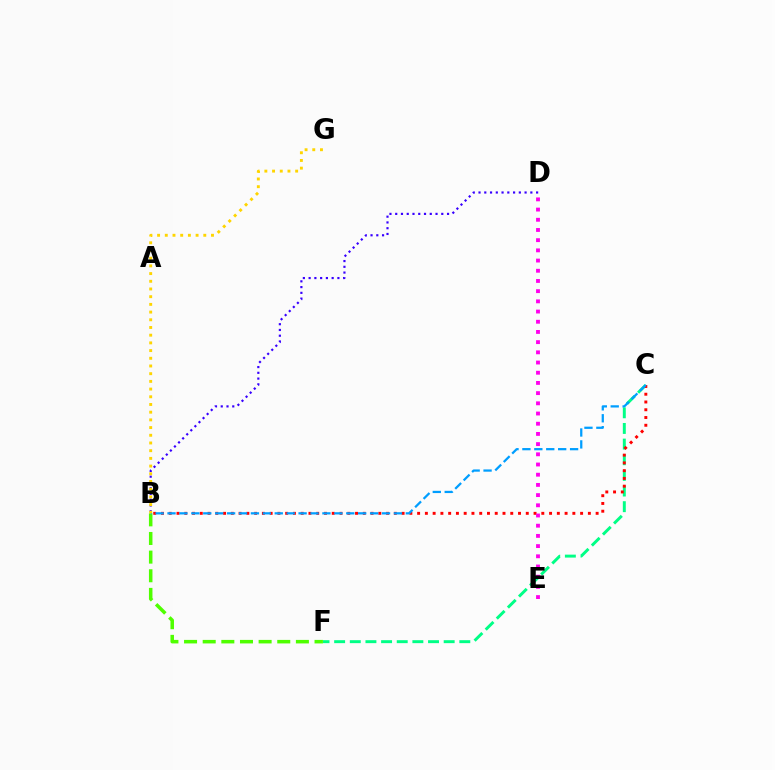{('C', 'F'): [{'color': '#00ff86', 'line_style': 'dashed', 'thickness': 2.13}], ('B', 'C'): [{'color': '#ff0000', 'line_style': 'dotted', 'thickness': 2.11}, {'color': '#009eff', 'line_style': 'dashed', 'thickness': 1.62}], ('B', 'F'): [{'color': '#4fff00', 'line_style': 'dashed', 'thickness': 2.53}], ('B', 'D'): [{'color': '#3700ff', 'line_style': 'dotted', 'thickness': 1.56}], ('B', 'G'): [{'color': '#ffd500', 'line_style': 'dotted', 'thickness': 2.09}], ('D', 'E'): [{'color': '#ff00ed', 'line_style': 'dotted', 'thickness': 2.77}]}